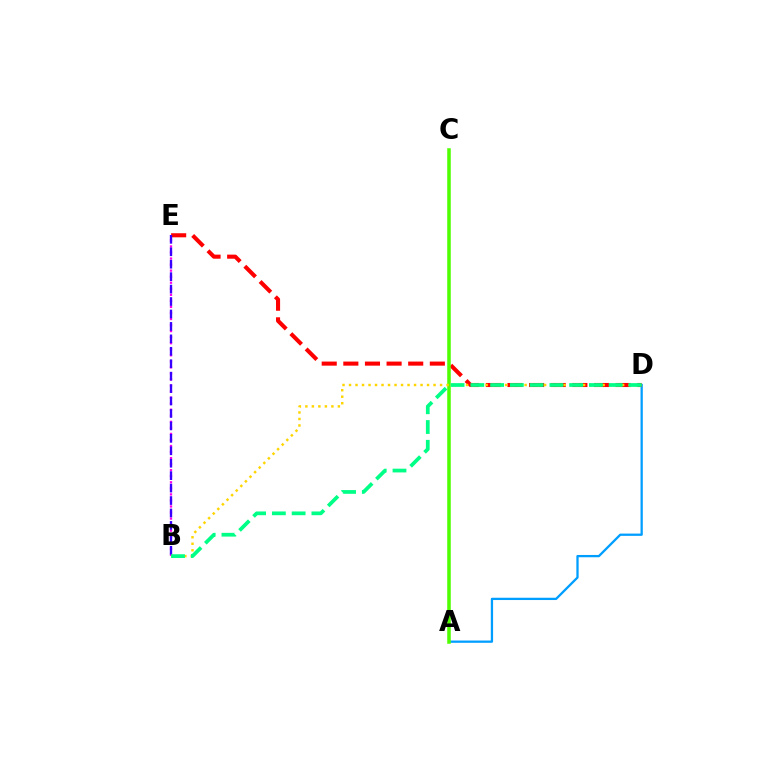{('A', 'D'): [{'color': '#009eff', 'line_style': 'solid', 'thickness': 1.64}], ('D', 'E'): [{'color': '#ff0000', 'line_style': 'dashed', 'thickness': 2.94}], ('B', 'E'): [{'color': '#ff00ed', 'line_style': 'dotted', 'thickness': 1.64}, {'color': '#3700ff', 'line_style': 'dashed', 'thickness': 1.69}], ('A', 'C'): [{'color': '#4fff00', 'line_style': 'solid', 'thickness': 2.54}], ('B', 'D'): [{'color': '#ffd500', 'line_style': 'dotted', 'thickness': 1.77}, {'color': '#00ff86', 'line_style': 'dashed', 'thickness': 2.68}]}